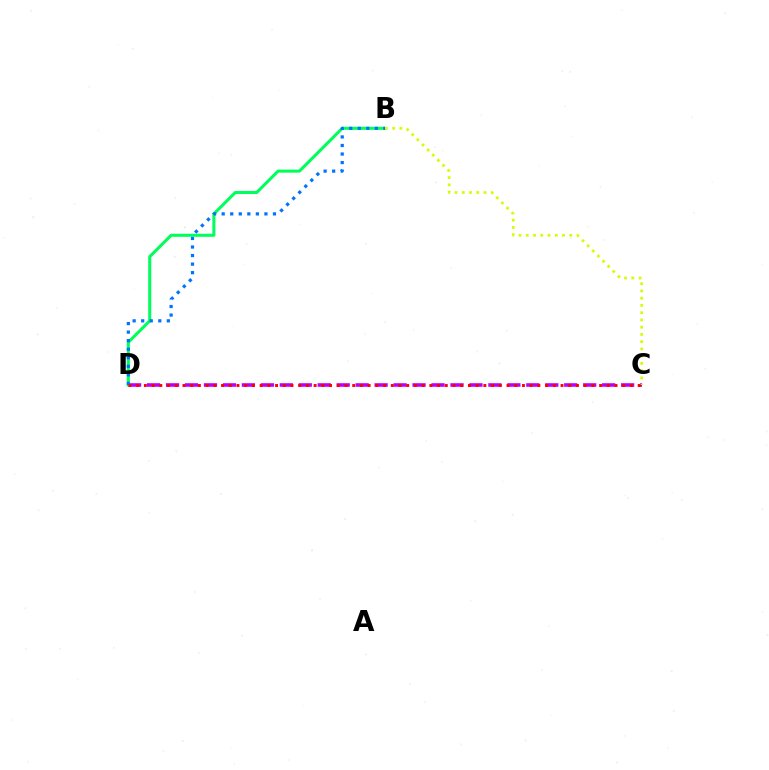{('C', 'D'): [{'color': '#b900ff', 'line_style': 'dashed', 'thickness': 2.58}, {'color': '#ff0000', 'line_style': 'dotted', 'thickness': 2.1}], ('B', 'D'): [{'color': '#00ff5c', 'line_style': 'solid', 'thickness': 2.2}, {'color': '#0074ff', 'line_style': 'dotted', 'thickness': 2.32}], ('B', 'C'): [{'color': '#d1ff00', 'line_style': 'dotted', 'thickness': 1.97}]}